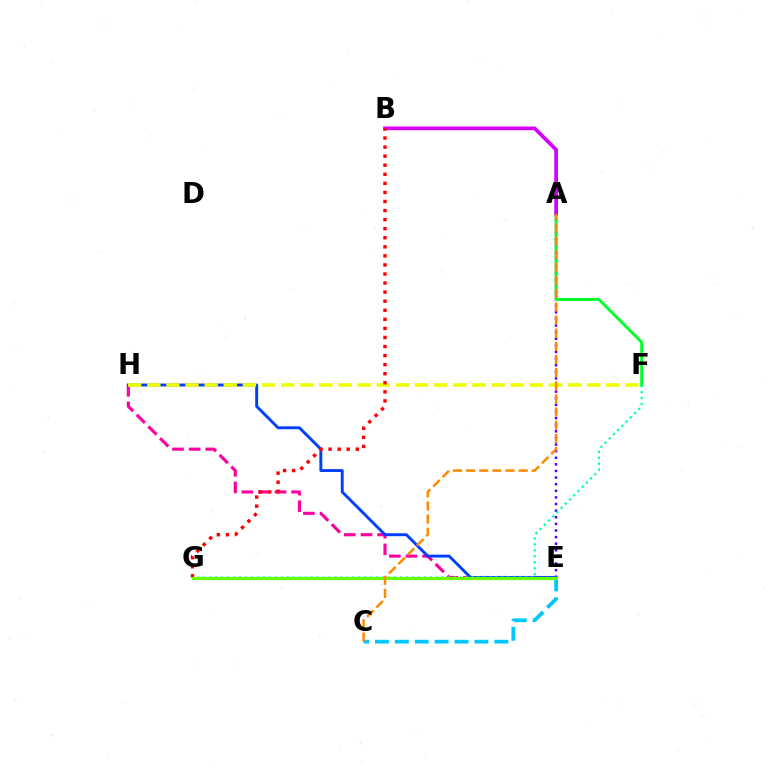{('E', 'H'): [{'color': '#ff00a0', 'line_style': 'dashed', 'thickness': 2.25}, {'color': '#003fff', 'line_style': 'solid', 'thickness': 2.1}], ('A', 'E'): [{'color': '#4f00ff', 'line_style': 'dotted', 'thickness': 1.8}], ('A', 'F'): [{'color': '#00ff27', 'line_style': 'solid', 'thickness': 2.07}], ('F', 'H'): [{'color': '#eeff00', 'line_style': 'dashed', 'thickness': 2.6}], ('C', 'E'): [{'color': '#00c7ff', 'line_style': 'dashed', 'thickness': 2.7}], ('F', 'G'): [{'color': '#00ffaf', 'line_style': 'dotted', 'thickness': 1.62}], ('A', 'B'): [{'color': '#d600ff', 'line_style': 'solid', 'thickness': 2.68}], ('B', 'G'): [{'color': '#ff0000', 'line_style': 'dotted', 'thickness': 2.46}], ('E', 'G'): [{'color': '#66ff00', 'line_style': 'solid', 'thickness': 2.3}], ('A', 'C'): [{'color': '#ff8800', 'line_style': 'dashed', 'thickness': 1.79}]}